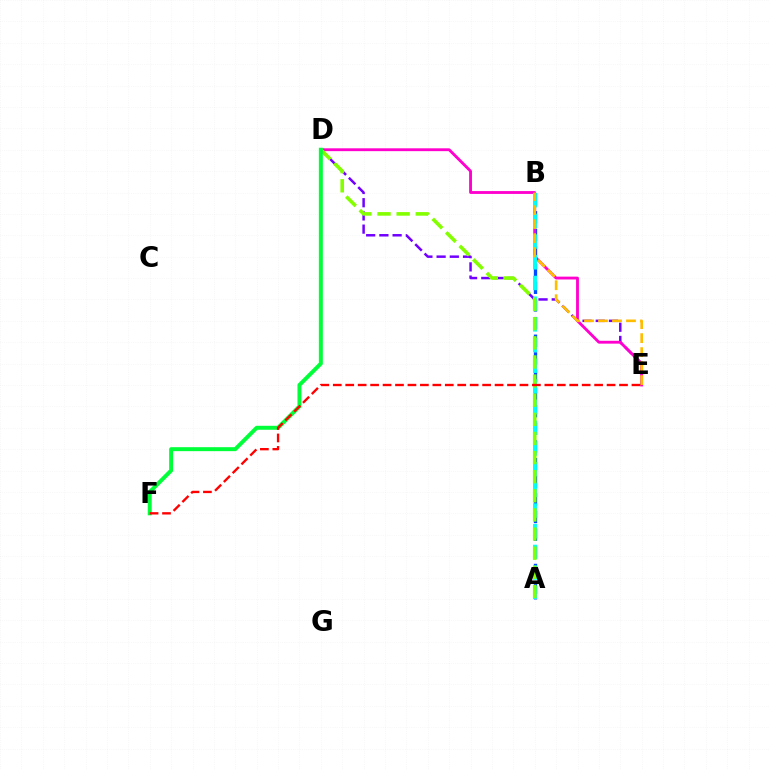{('A', 'B'): [{'color': '#004bff', 'line_style': 'dashed', 'thickness': 2.4}, {'color': '#00fff6', 'line_style': 'dashed', 'thickness': 2.81}], ('D', 'E'): [{'color': '#7200ff', 'line_style': 'dashed', 'thickness': 1.8}, {'color': '#ff00cf', 'line_style': 'solid', 'thickness': 2.05}], ('A', 'D'): [{'color': '#84ff00', 'line_style': 'dashed', 'thickness': 2.6}], ('D', 'F'): [{'color': '#00ff39', 'line_style': 'solid', 'thickness': 2.86}], ('B', 'E'): [{'color': '#ffbd00', 'line_style': 'dashed', 'thickness': 1.9}], ('E', 'F'): [{'color': '#ff0000', 'line_style': 'dashed', 'thickness': 1.69}]}